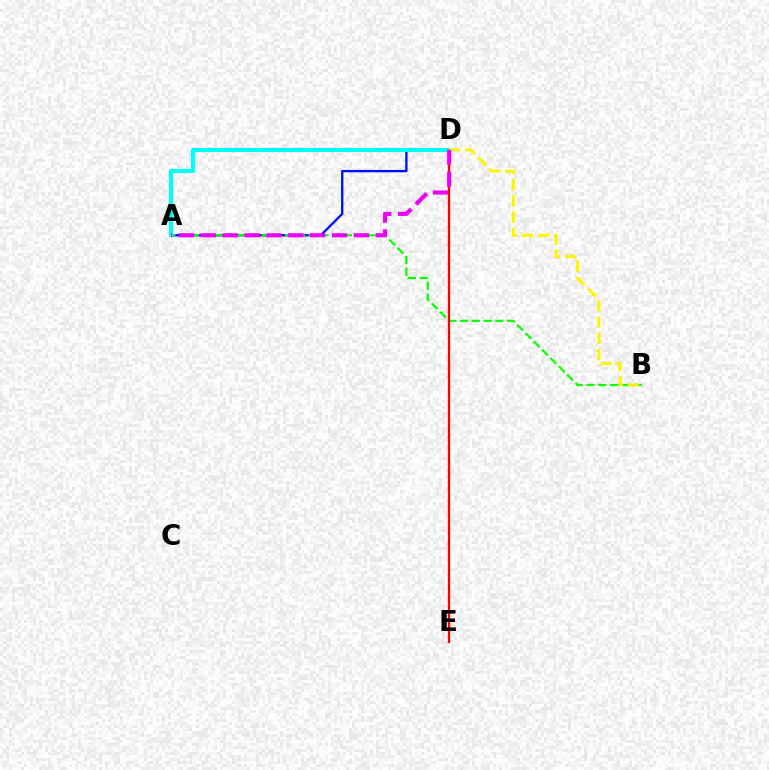{('A', 'D'): [{'color': '#0010ff', 'line_style': 'solid', 'thickness': 1.7}, {'color': '#00fff6', 'line_style': 'solid', 'thickness': 2.96}, {'color': '#ee00ff', 'line_style': 'dashed', 'thickness': 2.97}], ('A', 'B'): [{'color': '#08ff00', 'line_style': 'dashed', 'thickness': 1.6}], ('D', 'E'): [{'color': '#ff0000', 'line_style': 'solid', 'thickness': 1.66}], ('B', 'D'): [{'color': '#fcf500', 'line_style': 'dashed', 'thickness': 2.2}]}